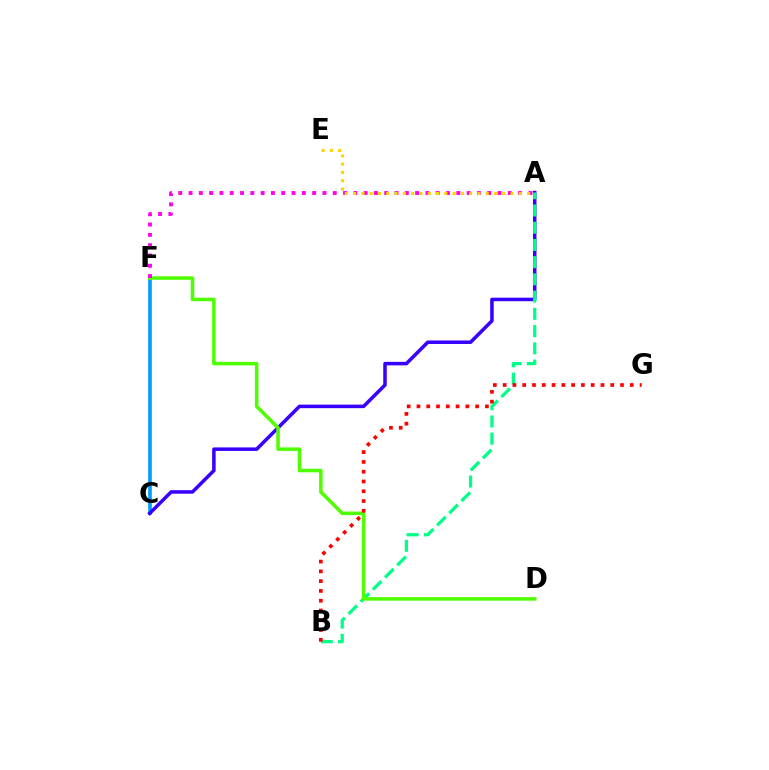{('C', 'F'): [{'color': '#009eff', 'line_style': 'solid', 'thickness': 2.63}], ('A', 'C'): [{'color': '#3700ff', 'line_style': 'solid', 'thickness': 2.53}], ('A', 'B'): [{'color': '#00ff86', 'line_style': 'dashed', 'thickness': 2.34}], ('D', 'F'): [{'color': '#4fff00', 'line_style': 'solid', 'thickness': 2.54}], ('A', 'F'): [{'color': '#ff00ed', 'line_style': 'dotted', 'thickness': 2.8}], ('A', 'E'): [{'color': '#ffd500', 'line_style': 'dotted', 'thickness': 2.25}], ('B', 'G'): [{'color': '#ff0000', 'line_style': 'dotted', 'thickness': 2.66}]}